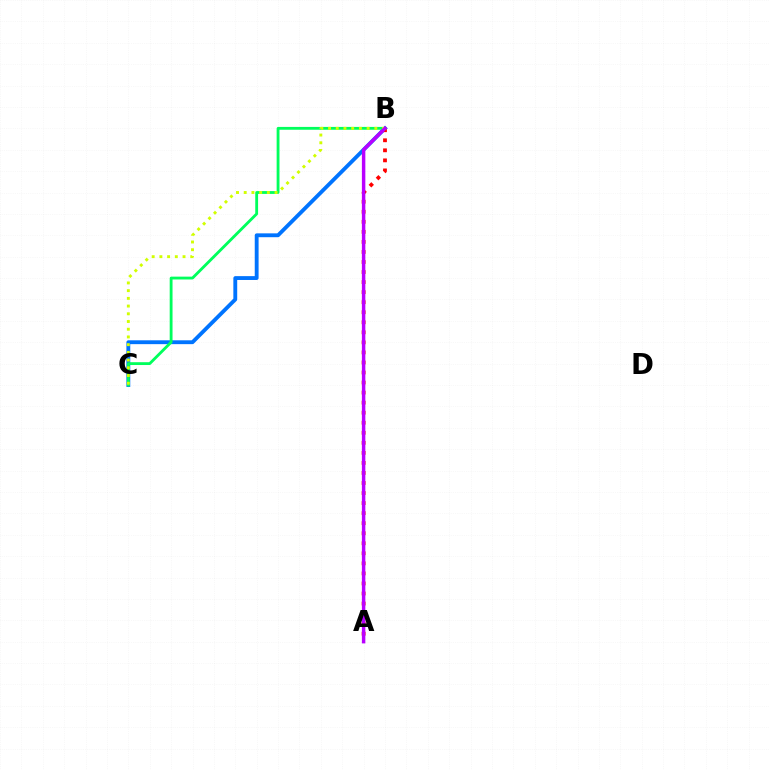{('B', 'C'): [{'color': '#0074ff', 'line_style': 'solid', 'thickness': 2.77}, {'color': '#00ff5c', 'line_style': 'solid', 'thickness': 2.04}, {'color': '#d1ff00', 'line_style': 'dotted', 'thickness': 2.1}], ('A', 'B'): [{'color': '#ff0000', 'line_style': 'dotted', 'thickness': 2.73}, {'color': '#b900ff', 'line_style': 'solid', 'thickness': 2.48}]}